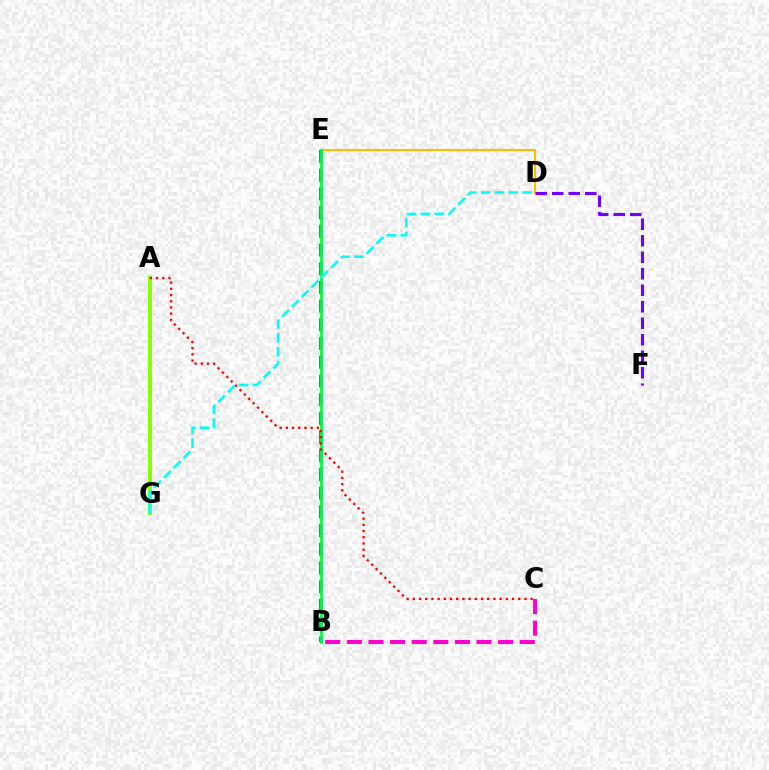{('A', 'G'): [{'color': '#84ff00', 'line_style': 'solid', 'thickness': 2.81}], ('D', 'E'): [{'color': '#ffbd00', 'line_style': 'solid', 'thickness': 1.54}], ('B', 'E'): [{'color': '#004bff', 'line_style': 'dashed', 'thickness': 2.54}, {'color': '#00ff39', 'line_style': 'solid', 'thickness': 2.0}], ('B', 'C'): [{'color': '#ff00cf', 'line_style': 'dashed', 'thickness': 2.94}], ('A', 'C'): [{'color': '#ff0000', 'line_style': 'dotted', 'thickness': 1.68}], ('D', 'G'): [{'color': '#00fff6', 'line_style': 'dashed', 'thickness': 1.88}], ('D', 'F'): [{'color': '#7200ff', 'line_style': 'dashed', 'thickness': 2.24}]}